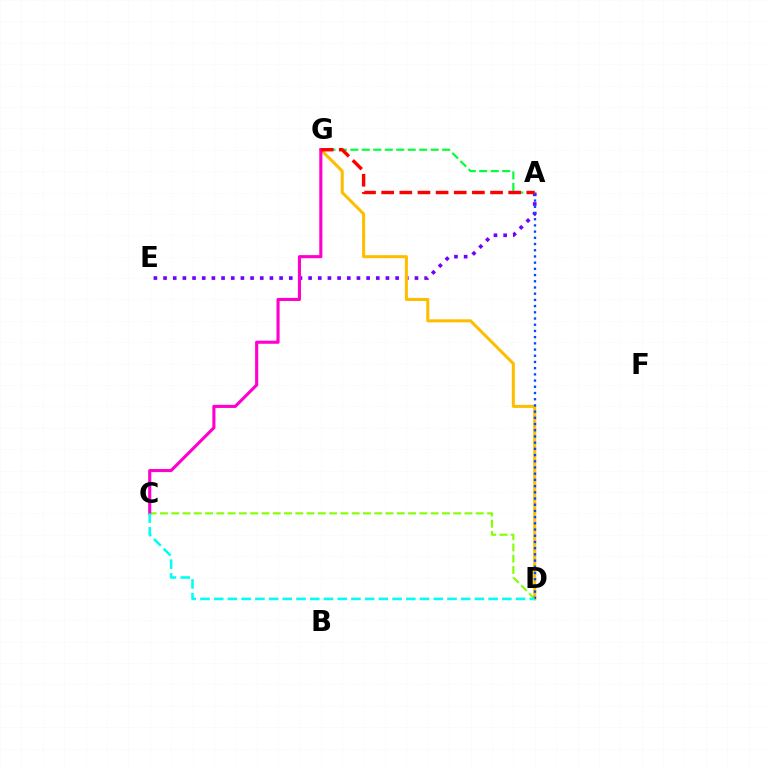{('A', 'E'): [{'color': '#7200ff', 'line_style': 'dotted', 'thickness': 2.63}], ('C', 'D'): [{'color': '#84ff00', 'line_style': 'dashed', 'thickness': 1.53}, {'color': '#00fff6', 'line_style': 'dashed', 'thickness': 1.86}], ('D', 'G'): [{'color': '#ffbd00', 'line_style': 'solid', 'thickness': 2.19}], ('A', 'D'): [{'color': '#004bff', 'line_style': 'dotted', 'thickness': 1.69}], ('A', 'G'): [{'color': '#00ff39', 'line_style': 'dashed', 'thickness': 1.56}, {'color': '#ff0000', 'line_style': 'dashed', 'thickness': 2.47}], ('C', 'G'): [{'color': '#ff00cf', 'line_style': 'solid', 'thickness': 2.23}]}